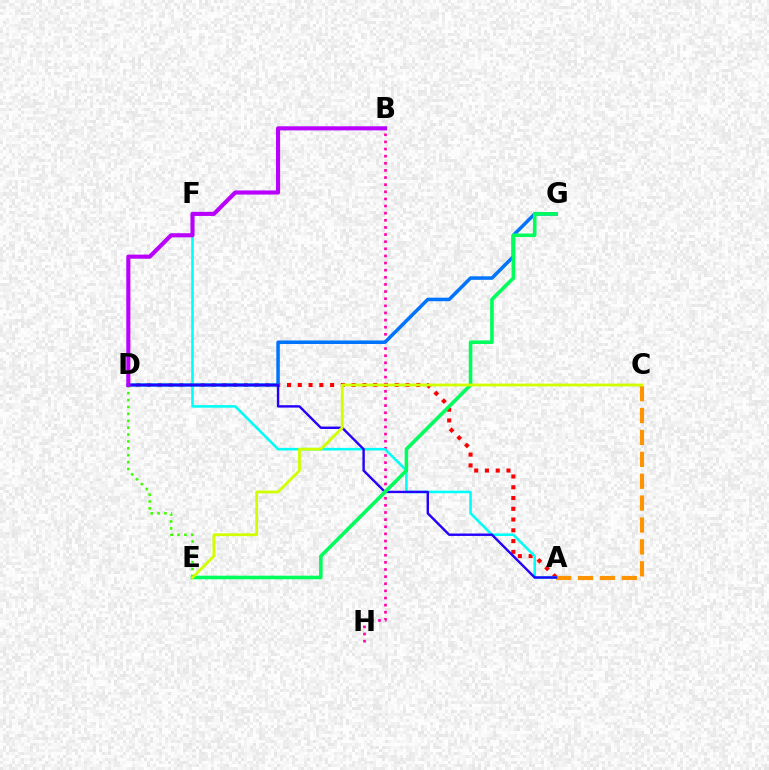{('A', 'D'): [{'color': '#ff0000', 'line_style': 'dotted', 'thickness': 2.93}, {'color': '#2500ff', 'line_style': 'solid', 'thickness': 1.73}], ('D', 'E'): [{'color': '#3dff00', 'line_style': 'dotted', 'thickness': 1.87}], ('A', 'C'): [{'color': '#ff9400', 'line_style': 'dashed', 'thickness': 2.97}], ('B', 'H'): [{'color': '#ff00ac', 'line_style': 'dotted', 'thickness': 1.94}], ('A', 'F'): [{'color': '#00fff6', 'line_style': 'solid', 'thickness': 1.85}], ('D', 'G'): [{'color': '#0074ff', 'line_style': 'solid', 'thickness': 2.53}], ('B', 'D'): [{'color': '#b900ff', 'line_style': 'solid', 'thickness': 2.96}], ('E', 'G'): [{'color': '#00ff5c', 'line_style': 'solid', 'thickness': 2.59}], ('C', 'E'): [{'color': '#d1ff00', 'line_style': 'solid', 'thickness': 2.04}]}